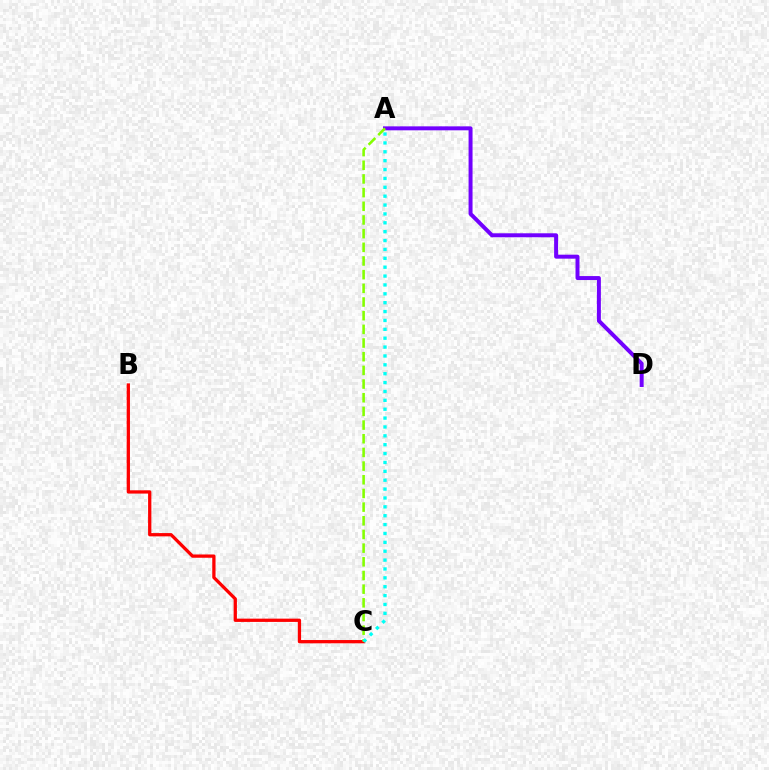{('B', 'C'): [{'color': '#ff0000', 'line_style': 'solid', 'thickness': 2.36}], ('A', 'D'): [{'color': '#7200ff', 'line_style': 'solid', 'thickness': 2.86}], ('A', 'C'): [{'color': '#84ff00', 'line_style': 'dashed', 'thickness': 1.86}, {'color': '#00fff6', 'line_style': 'dotted', 'thickness': 2.41}]}